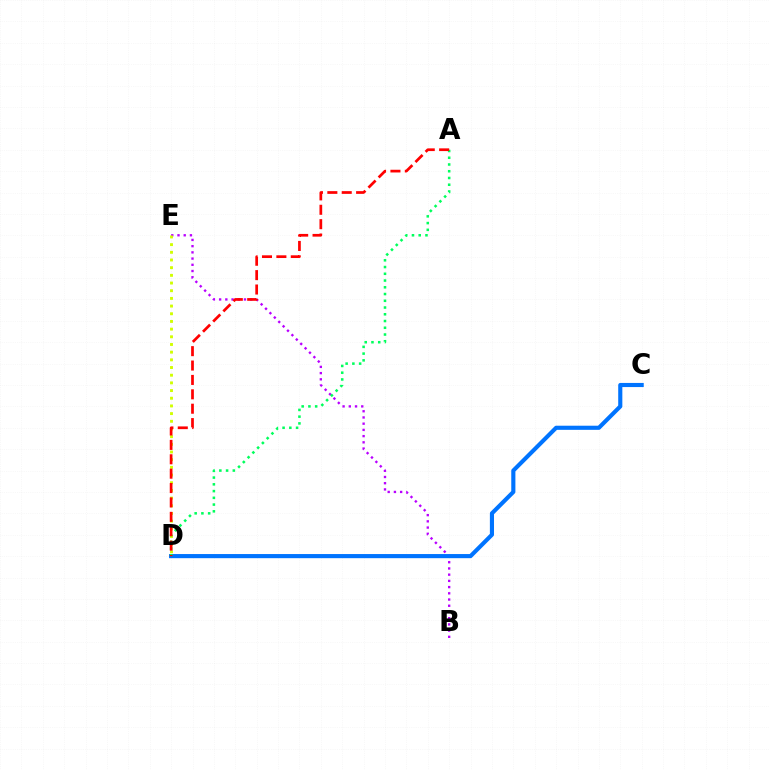{('B', 'E'): [{'color': '#b900ff', 'line_style': 'dotted', 'thickness': 1.69}], ('D', 'E'): [{'color': '#d1ff00', 'line_style': 'dotted', 'thickness': 2.09}], ('C', 'D'): [{'color': '#0074ff', 'line_style': 'solid', 'thickness': 2.97}], ('A', 'D'): [{'color': '#00ff5c', 'line_style': 'dotted', 'thickness': 1.83}, {'color': '#ff0000', 'line_style': 'dashed', 'thickness': 1.96}]}